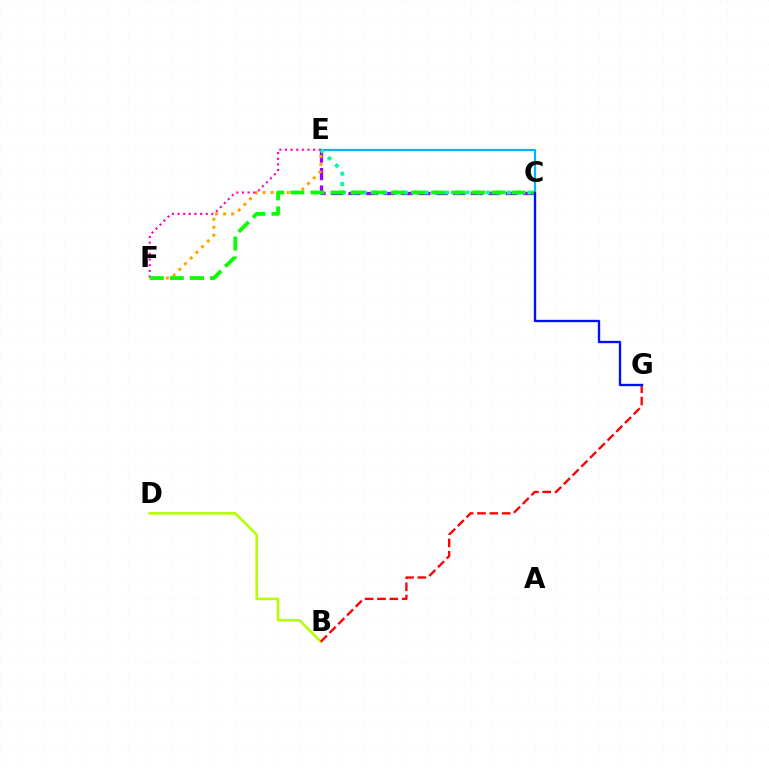{('B', 'D'): [{'color': '#b3ff00', 'line_style': 'solid', 'thickness': 1.85}], ('C', 'E'): [{'color': '#9b00ff', 'line_style': 'dashed', 'thickness': 2.37}, {'color': '#00b5ff', 'line_style': 'solid', 'thickness': 1.57}, {'color': '#00ff9d', 'line_style': 'dotted', 'thickness': 2.8}], ('B', 'G'): [{'color': '#ff0000', 'line_style': 'dashed', 'thickness': 1.68}], ('E', 'F'): [{'color': '#ffa500', 'line_style': 'dotted', 'thickness': 2.18}, {'color': '#ff00bd', 'line_style': 'dotted', 'thickness': 1.53}], ('C', 'F'): [{'color': '#08ff00', 'line_style': 'dashed', 'thickness': 2.73}], ('C', 'G'): [{'color': '#0010ff', 'line_style': 'solid', 'thickness': 1.69}]}